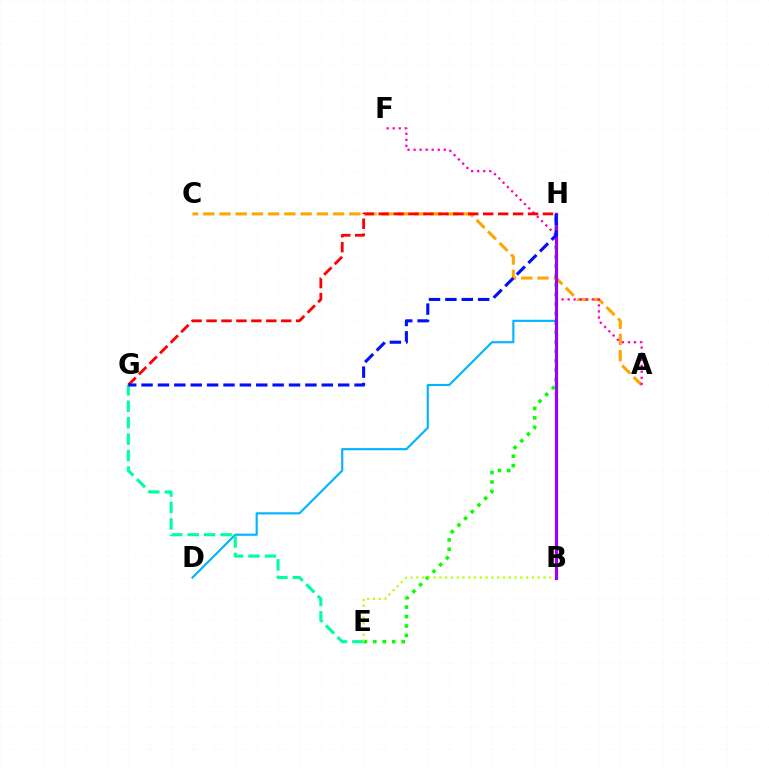{('A', 'C'): [{'color': '#ffa500', 'line_style': 'dashed', 'thickness': 2.21}], ('E', 'H'): [{'color': '#08ff00', 'line_style': 'dotted', 'thickness': 2.57}], ('D', 'H'): [{'color': '#00b5ff', 'line_style': 'solid', 'thickness': 1.55}], ('A', 'F'): [{'color': '#ff00bd', 'line_style': 'dotted', 'thickness': 1.64}], ('G', 'H'): [{'color': '#ff0000', 'line_style': 'dashed', 'thickness': 2.03}, {'color': '#0010ff', 'line_style': 'dashed', 'thickness': 2.23}], ('E', 'G'): [{'color': '#00ff9d', 'line_style': 'dashed', 'thickness': 2.23}], ('B', 'E'): [{'color': '#b3ff00', 'line_style': 'dotted', 'thickness': 1.57}], ('B', 'H'): [{'color': '#9b00ff', 'line_style': 'solid', 'thickness': 2.29}]}